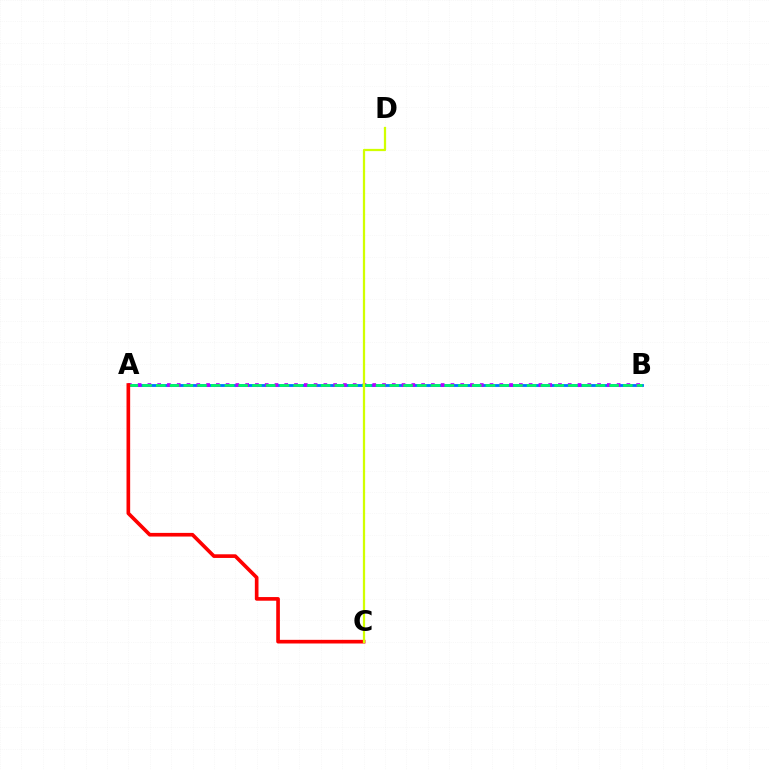{('A', 'B'): [{'color': '#0074ff', 'line_style': 'solid', 'thickness': 2.04}, {'color': '#b900ff', 'line_style': 'dotted', 'thickness': 2.66}, {'color': '#00ff5c', 'line_style': 'dashed', 'thickness': 1.87}], ('A', 'C'): [{'color': '#ff0000', 'line_style': 'solid', 'thickness': 2.63}], ('C', 'D'): [{'color': '#d1ff00', 'line_style': 'solid', 'thickness': 1.62}]}